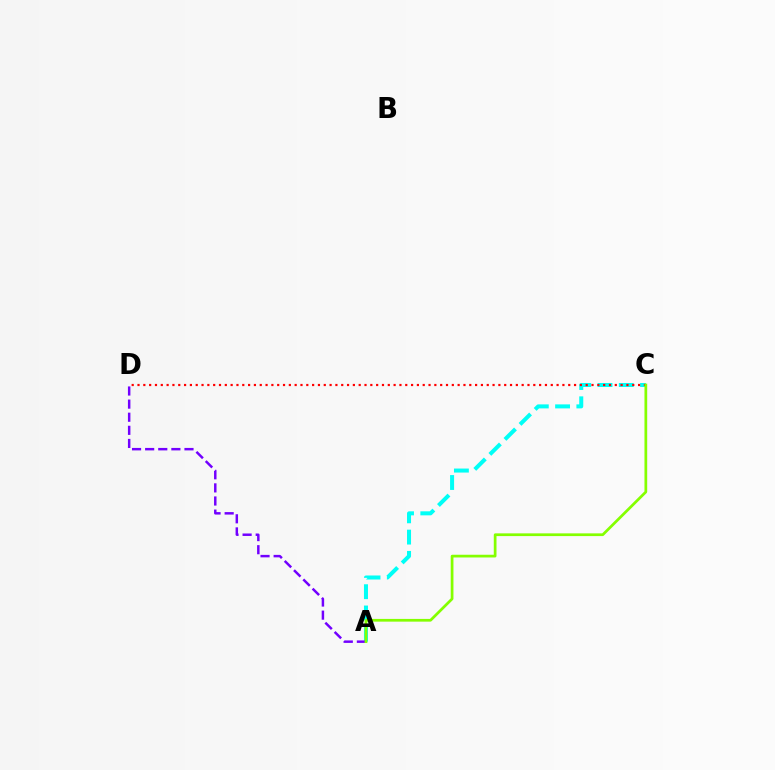{('A', 'C'): [{'color': '#00fff6', 'line_style': 'dashed', 'thickness': 2.89}, {'color': '#84ff00', 'line_style': 'solid', 'thickness': 1.96}], ('C', 'D'): [{'color': '#ff0000', 'line_style': 'dotted', 'thickness': 1.58}], ('A', 'D'): [{'color': '#7200ff', 'line_style': 'dashed', 'thickness': 1.78}]}